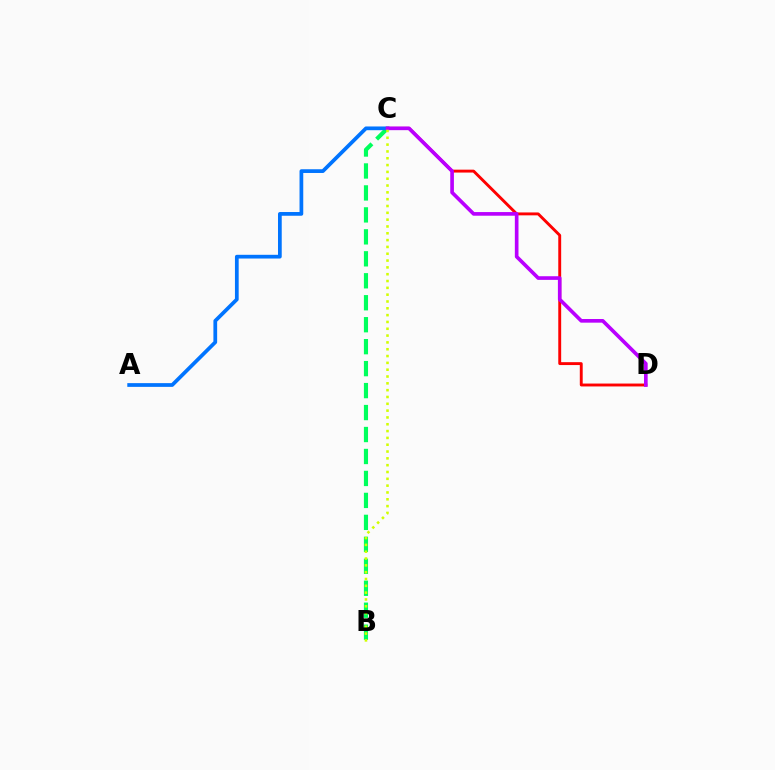{('B', 'C'): [{'color': '#00ff5c', 'line_style': 'dashed', 'thickness': 2.98}, {'color': '#d1ff00', 'line_style': 'dotted', 'thickness': 1.85}], ('A', 'C'): [{'color': '#0074ff', 'line_style': 'solid', 'thickness': 2.69}], ('C', 'D'): [{'color': '#ff0000', 'line_style': 'solid', 'thickness': 2.08}, {'color': '#b900ff', 'line_style': 'solid', 'thickness': 2.63}]}